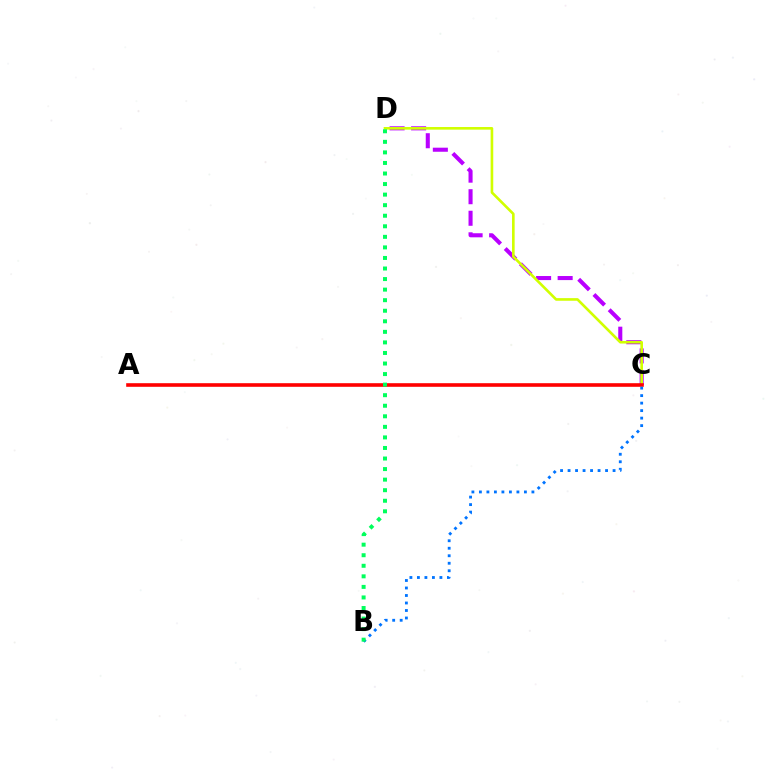{('C', 'D'): [{'color': '#b900ff', 'line_style': 'dashed', 'thickness': 2.93}, {'color': '#d1ff00', 'line_style': 'solid', 'thickness': 1.89}], ('A', 'C'): [{'color': '#ff0000', 'line_style': 'solid', 'thickness': 2.6}], ('B', 'C'): [{'color': '#0074ff', 'line_style': 'dotted', 'thickness': 2.04}], ('B', 'D'): [{'color': '#00ff5c', 'line_style': 'dotted', 'thickness': 2.87}]}